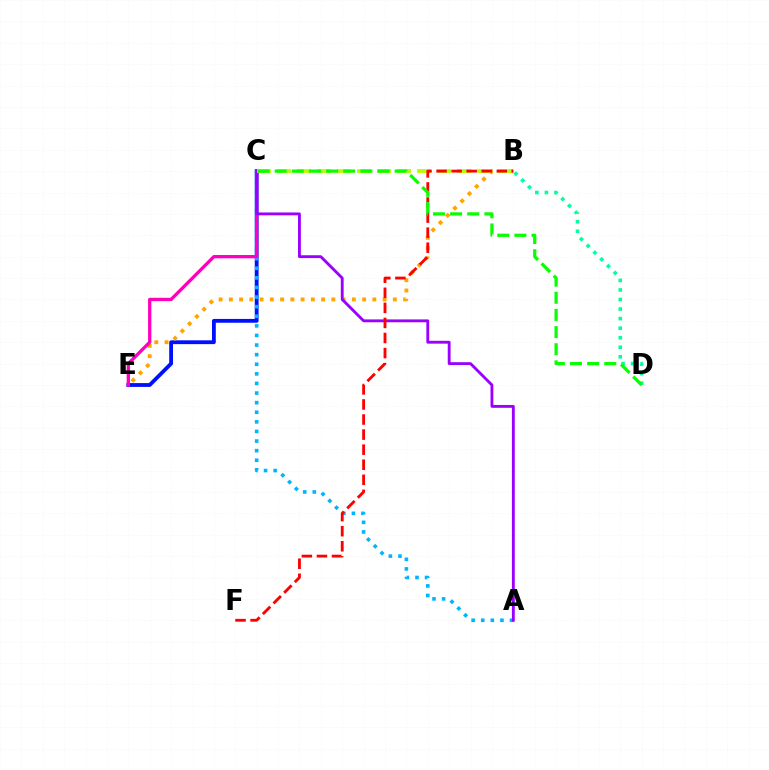{('C', 'E'): [{'color': '#0010ff', 'line_style': 'solid', 'thickness': 2.75}, {'color': '#ff00bd', 'line_style': 'solid', 'thickness': 2.38}], ('B', 'E'): [{'color': '#ffa500', 'line_style': 'dotted', 'thickness': 2.79}], ('A', 'C'): [{'color': '#00b5ff', 'line_style': 'dotted', 'thickness': 2.61}, {'color': '#9b00ff', 'line_style': 'solid', 'thickness': 2.06}], ('B', 'D'): [{'color': '#00ff9d', 'line_style': 'dotted', 'thickness': 2.6}], ('B', 'C'): [{'color': '#b3ff00', 'line_style': 'dashed', 'thickness': 2.72}], ('B', 'F'): [{'color': '#ff0000', 'line_style': 'dashed', 'thickness': 2.05}], ('C', 'D'): [{'color': '#08ff00', 'line_style': 'dashed', 'thickness': 2.33}]}